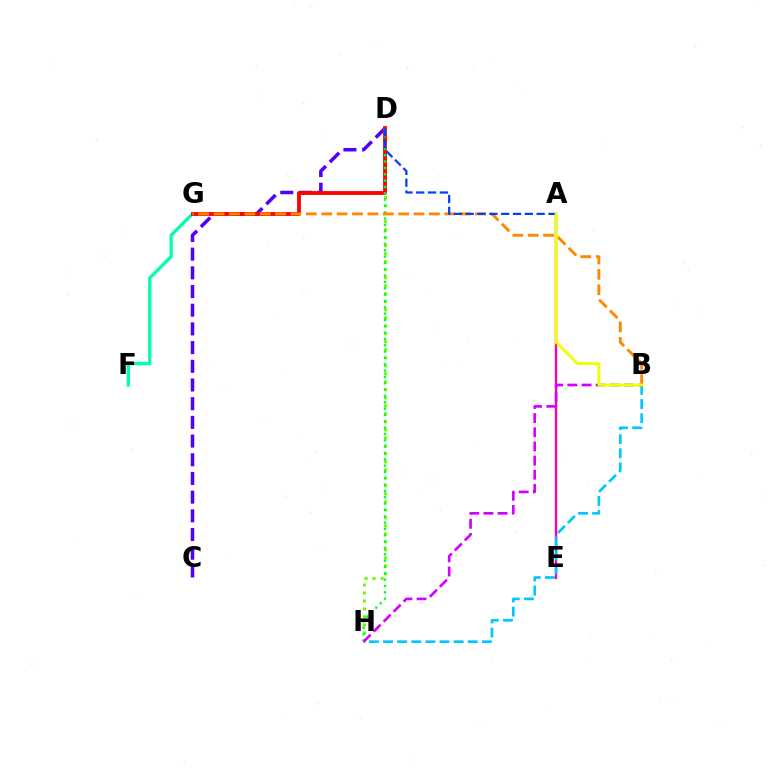{('F', 'G'): [{'color': '#00ffaf', 'line_style': 'solid', 'thickness': 2.36}], ('D', 'H'): [{'color': '#66ff00', 'line_style': 'dotted', 'thickness': 2.18}, {'color': '#00ff27', 'line_style': 'dotted', 'thickness': 1.72}], ('C', 'D'): [{'color': '#4f00ff', 'line_style': 'dashed', 'thickness': 2.54}], ('A', 'E'): [{'color': '#ff00a0', 'line_style': 'solid', 'thickness': 1.69}], ('B', 'H'): [{'color': '#00c7ff', 'line_style': 'dashed', 'thickness': 1.92}, {'color': '#d600ff', 'line_style': 'dashed', 'thickness': 1.92}], ('D', 'G'): [{'color': '#ff0000', 'line_style': 'solid', 'thickness': 2.75}], ('B', 'G'): [{'color': '#ff8800', 'line_style': 'dashed', 'thickness': 2.09}], ('A', 'D'): [{'color': '#003fff', 'line_style': 'dashed', 'thickness': 1.61}], ('A', 'B'): [{'color': '#eeff00', 'line_style': 'solid', 'thickness': 2.06}]}